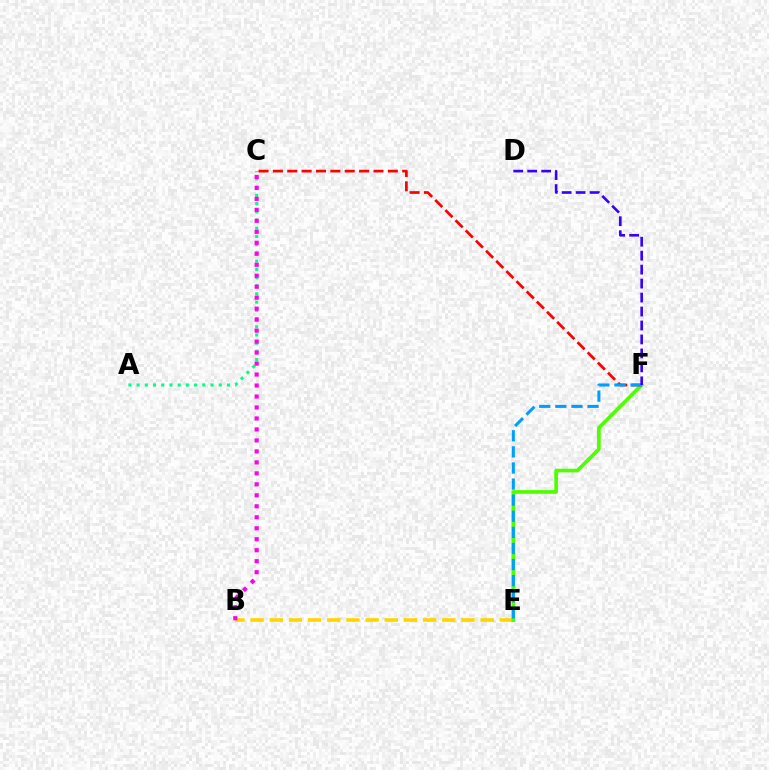{('A', 'C'): [{'color': '#00ff86', 'line_style': 'dotted', 'thickness': 2.23}], ('B', 'E'): [{'color': '#ffd500', 'line_style': 'dashed', 'thickness': 2.6}], ('E', 'F'): [{'color': '#4fff00', 'line_style': 'solid', 'thickness': 2.65}, {'color': '#009eff', 'line_style': 'dashed', 'thickness': 2.19}], ('C', 'F'): [{'color': '#ff0000', 'line_style': 'dashed', 'thickness': 1.95}], ('B', 'C'): [{'color': '#ff00ed', 'line_style': 'dotted', 'thickness': 2.98}], ('D', 'F'): [{'color': '#3700ff', 'line_style': 'dashed', 'thickness': 1.9}]}